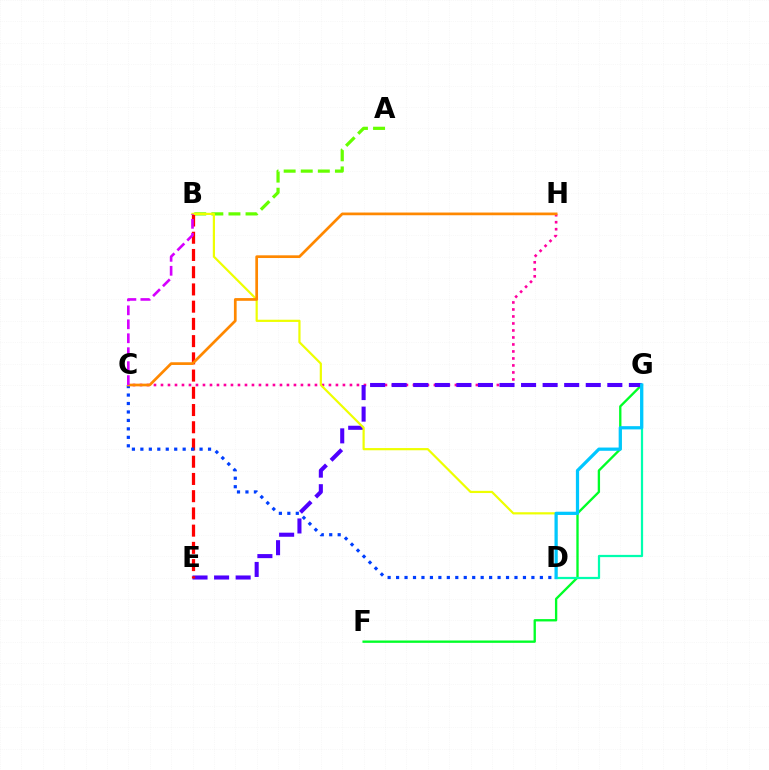{('C', 'H'): [{'color': '#ff00a0', 'line_style': 'dotted', 'thickness': 1.9}, {'color': '#ff8800', 'line_style': 'solid', 'thickness': 1.95}], ('F', 'G'): [{'color': '#00ff27', 'line_style': 'solid', 'thickness': 1.68}], ('E', 'G'): [{'color': '#4f00ff', 'line_style': 'dashed', 'thickness': 2.93}], ('A', 'B'): [{'color': '#66ff00', 'line_style': 'dashed', 'thickness': 2.32}], ('B', 'E'): [{'color': '#ff0000', 'line_style': 'dashed', 'thickness': 2.34}], ('D', 'G'): [{'color': '#00ffaf', 'line_style': 'solid', 'thickness': 1.61}, {'color': '#00c7ff', 'line_style': 'solid', 'thickness': 2.33}], ('B', 'D'): [{'color': '#eeff00', 'line_style': 'solid', 'thickness': 1.58}], ('C', 'D'): [{'color': '#003fff', 'line_style': 'dotted', 'thickness': 2.3}], ('B', 'C'): [{'color': '#d600ff', 'line_style': 'dashed', 'thickness': 1.9}]}